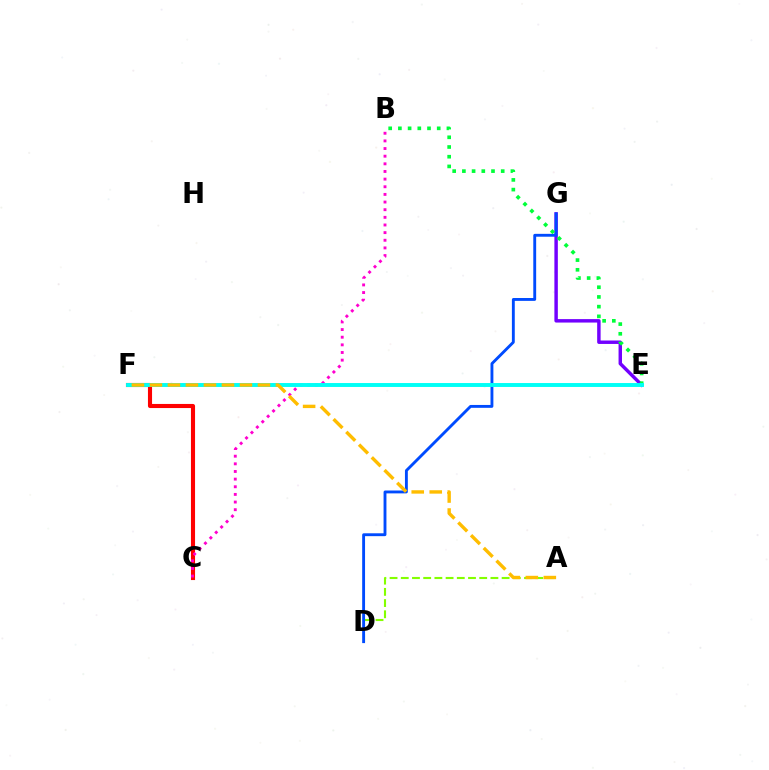{('C', 'F'): [{'color': '#ff0000', 'line_style': 'solid', 'thickness': 2.95}], ('E', 'G'): [{'color': '#7200ff', 'line_style': 'solid', 'thickness': 2.48}], ('A', 'D'): [{'color': '#84ff00', 'line_style': 'dashed', 'thickness': 1.52}], ('D', 'G'): [{'color': '#004bff', 'line_style': 'solid', 'thickness': 2.07}], ('B', 'C'): [{'color': '#ff00cf', 'line_style': 'dotted', 'thickness': 2.08}], ('B', 'E'): [{'color': '#00ff39', 'line_style': 'dotted', 'thickness': 2.64}], ('E', 'F'): [{'color': '#00fff6', 'line_style': 'solid', 'thickness': 2.82}], ('A', 'F'): [{'color': '#ffbd00', 'line_style': 'dashed', 'thickness': 2.45}]}